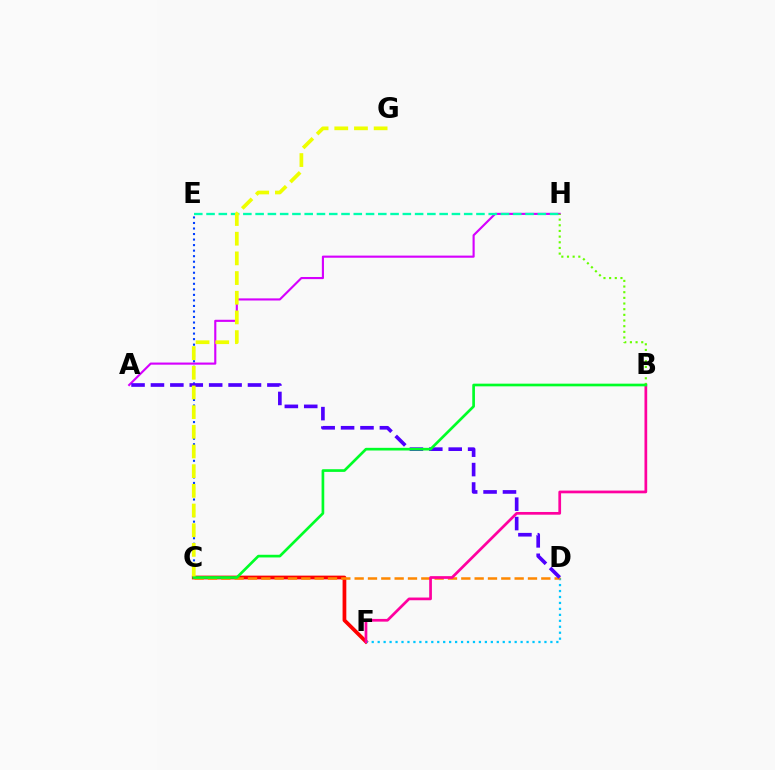{('C', 'F'): [{'color': '#ff0000', 'line_style': 'solid', 'thickness': 2.69}], ('A', 'H'): [{'color': '#d600ff', 'line_style': 'solid', 'thickness': 1.53}], ('D', 'F'): [{'color': '#00c7ff', 'line_style': 'dotted', 'thickness': 1.62}], ('C', 'D'): [{'color': '#ff8800', 'line_style': 'dashed', 'thickness': 1.81}], ('C', 'E'): [{'color': '#003fff', 'line_style': 'dotted', 'thickness': 1.5}], ('A', 'D'): [{'color': '#4f00ff', 'line_style': 'dashed', 'thickness': 2.64}], ('E', 'H'): [{'color': '#00ffaf', 'line_style': 'dashed', 'thickness': 1.67}], ('B', 'F'): [{'color': '#ff00a0', 'line_style': 'solid', 'thickness': 1.96}], ('B', 'H'): [{'color': '#66ff00', 'line_style': 'dotted', 'thickness': 1.54}], ('B', 'C'): [{'color': '#00ff27', 'line_style': 'solid', 'thickness': 1.93}], ('C', 'G'): [{'color': '#eeff00', 'line_style': 'dashed', 'thickness': 2.67}]}